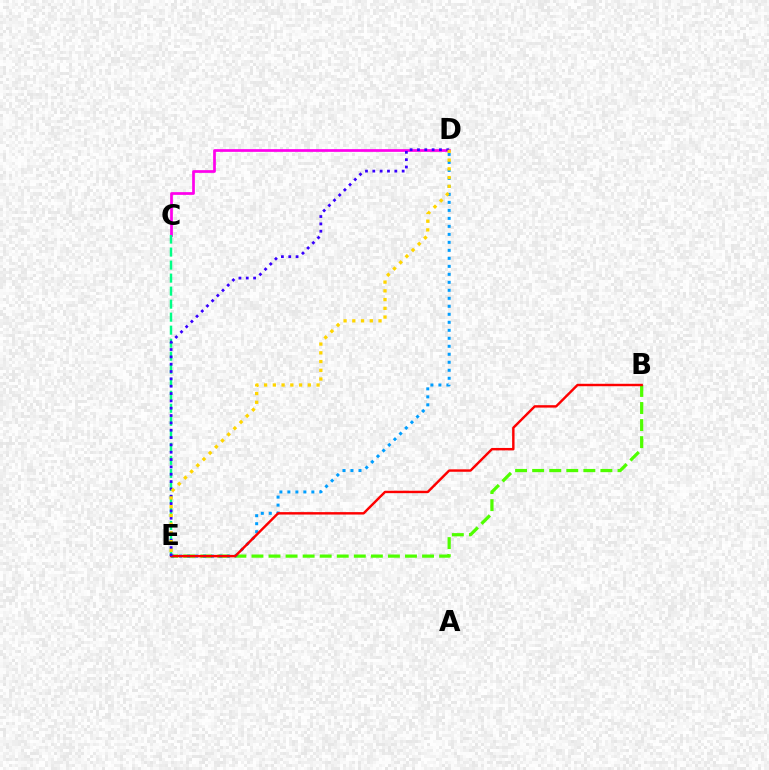{('C', 'D'): [{'color': '#ff00ed', 'line_style': 'solid', 'thickness': 1.96}], ('C', 'E'): [{'color': '#00ff86', 'line_style': 'dashed', 'thickness': 1.77}], ('B', 'E'): [{'color': '#4fff00', 'line_style': 'dashed', 'thickness': 2.32}, {'color': '#ff0000', 'line_style': 'solid', 'thickness': 1.75}], ('D', 'E'): [{'color': '#009eff', 'line_style': 'dotted', 'thickness': 2.17}, {'color': '#3700ff', 'line_style': 'dotted', 'thickness': 1.99}, {'color': '#ffd500', 'line_style': 'dotted', 'thickness': 2.37}]}